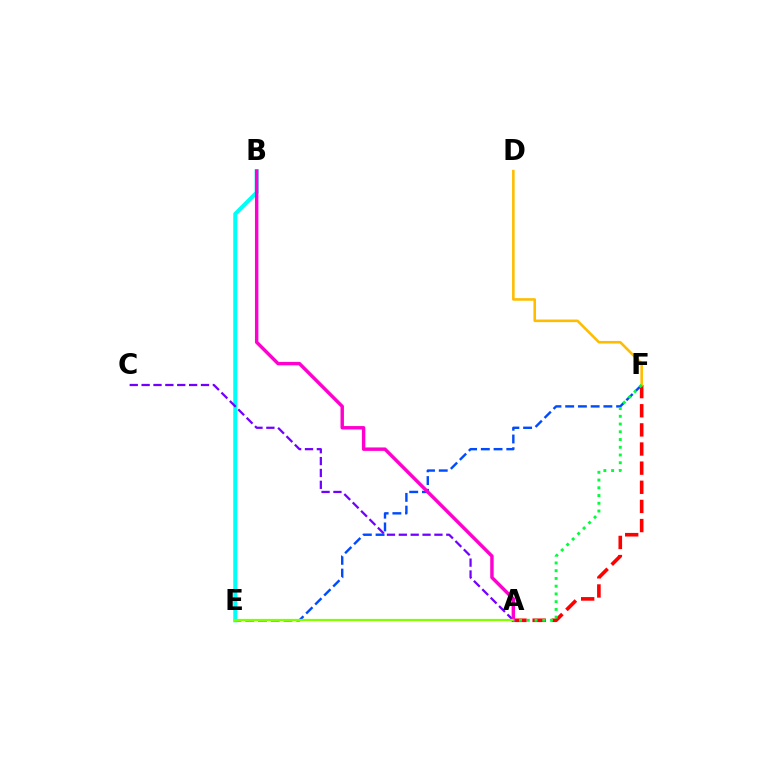{('A', 'F'): [{'color': '#ff0000', 'line_style': 'dashed', 'thickness': 2.6}, {'color': '#00ff39', 'line_style': 'dotted', 'thickness': 2.1}], ('E', 'F'): [{'color': '#004bff', 'line_style': 'dashed', 'thickness': 1.73}], ('B', 'E'): [{'color': '#00fff6', 'line_style': 'solid', 'thickness': 2.9}], ('A', 'C'): [{'color': '#7200ff', 'line_style': 'dashed', 'thickness': 1.61}], ('D', 'F'): [{'color': '#ffbd00', 'line_style': 'solid', 'thickness': 1.86}], ('A', 'B'): [{'color': '#ff00cf', 'line_style': 'solid', 'thickness': 2.47}], ('A', 'E'): [{'color': '#84ff00', 'line_style': 'solid', 'thickness': 1.6}]}